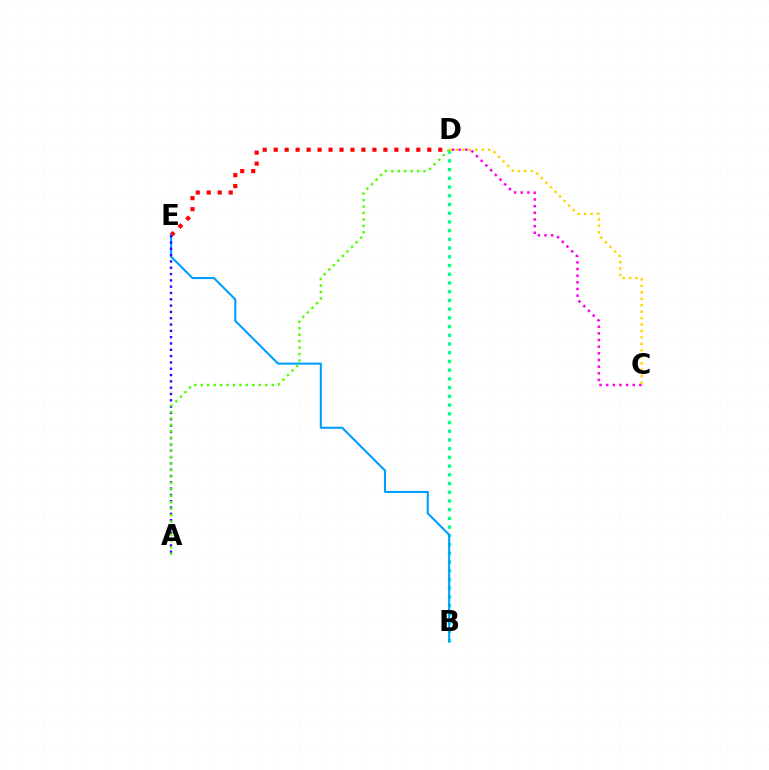{('D', 'E'): [{'color': '#ff0000', 'line_style': 'dotted', 'thickness': 2.98}], ('C', 'D'): [{'color': '#ff00ed', 'line_style': 'dotted', 'thickness': 1.81}, {'color': '#ffd500', 'line_style': 'dotted', 'thickness': 1.75}], ('B', 'D'): [{'color': '#00ff86', 'line_style': 'dotted', 'thickness': 2.37}], ('B', 'E'): [{'color': '#009eff', 'line_style': 'solid', 'thickness': 1.5}], ('A', 'E'): [{'color': '#3700ff', 'line_style': 'dotted', 'thickness': 1.71}], ('A', 'D'): [{'color': '#4fff00', 'line_style': 'dotted', 'thickness': 1.75}]}